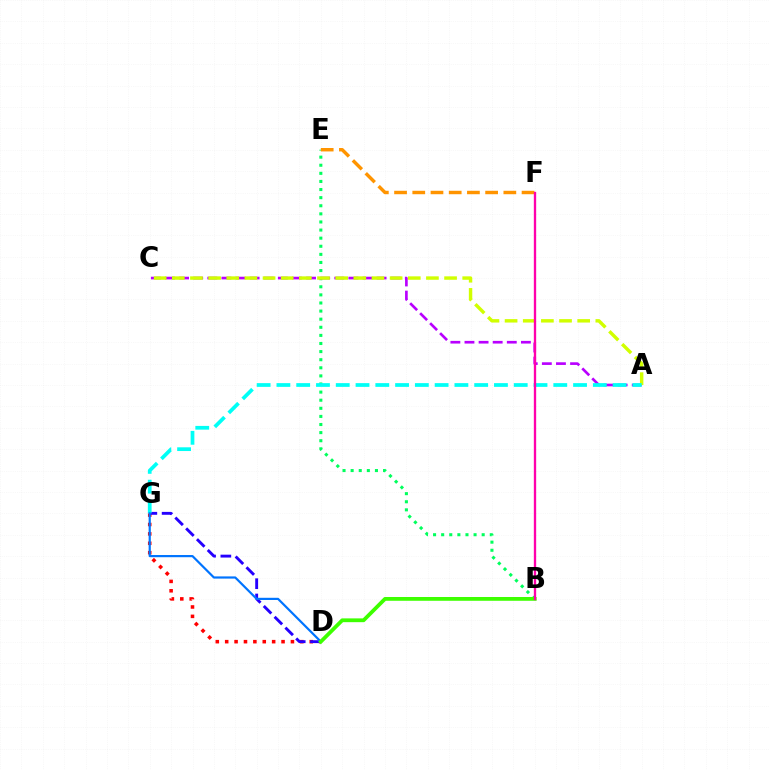{('B', 'E'): [{'color': '#00ff5c', 'line_style': 'dotted', 'thickness': 2.2}], ('A', 'C'): [{'color': '#b900ff', 'line_style': 'dashed', 'thickness': 1.92}, {'color': '#d1ff00', 'line_style': 'dashed', 'thickness': 2.47}], ('D', 'G'): [{'color': '#ff0000', 'line_style': 'dotted', 'thickness': 2.55}, {'color': '#2500ff', 'line_style': 'dashed', 'thickness': 2.08}, {'color': '#0074ff', 'line_style': 'solid', 'thickness': 1.58}], ('E', 'F'): [{'color': '#ff9400', 'line_style': 'dashed', 'thickness': 2.47}], ('A', 'G'): [{'color': '#00fff6', 'line_style': 'dashed', 'thickness': 2.69}], ('B', 'D'): [{'color': '#3dff00', 'line_style': 'solid', 'thickness': 2.73}], ('B', 'F'): [{'color': '#ff00ac', 'line_style': 'solid', 'thickness': 1.68}]}